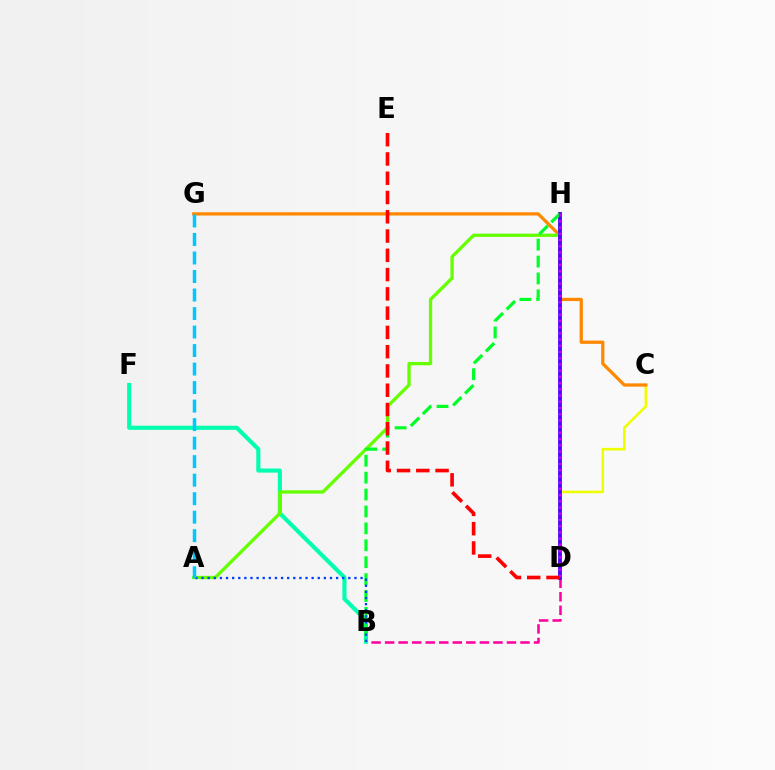{('C', 'D'): [{'color': '#eeff00', 'line_style': 'solid', 'thickness': 1.87}], ('B', 'D'): [{'color': '#ff00a0', 'line_style': 'dashed', 'thickness': 1.84}], ('C', 'G'): [{'color': '#ff8800', 'line_style': 'solid', 'thickness': 2.34}], ('B', 'F'): [{'color': '#00ffaf', 'line_style': 'solid', 'thickness': 2.96}], ('A', 'H'): [{'color': '#66ff00', 'line_style': 'solid', 'thickness': 2.38}], ('D', 'H'): [{'color': '#4f00ff', 'line_style': 'solid', 'thickness': 2.72}, {'color': '#d600ff', 'line_style': 'dotted', 'thickness': 1.69}], ('B', 'H'): [{'color': '#00ff27', 'line_style': 'dashed', 'thickness': 2.3}], ('A', 'B'): [{'color': '#003fff', 'line_style': 'dotted', 'thickness': 1.66}], ('D', 'E'): [{'color': '#ff0000', 'line_style': 'dashed', 'thickness': 2.62}], ('A', 'G'): [{'color': '#00c7ff', 'line_style': 'dashed', 'thickness': 2.52}]}